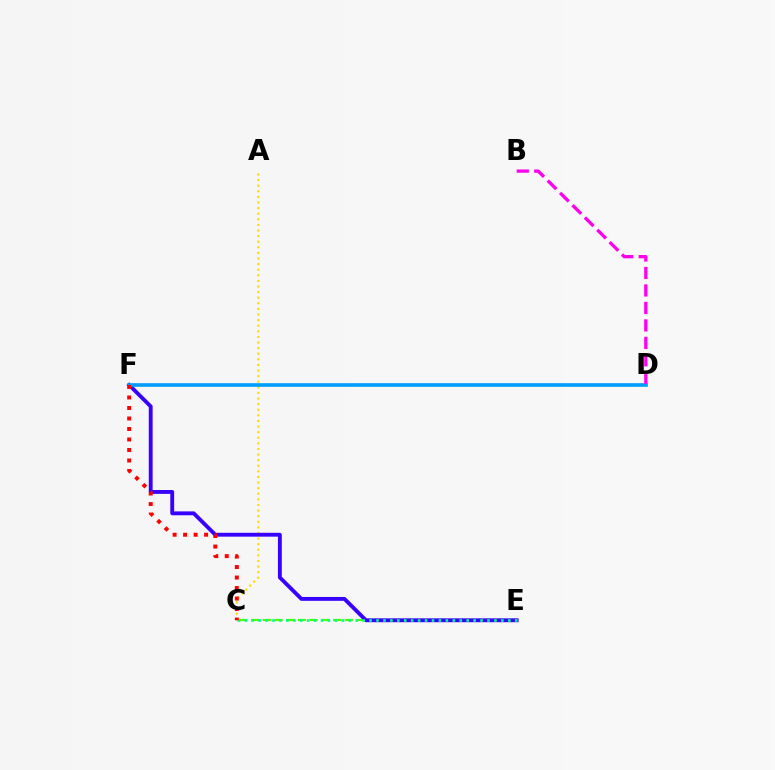{('A', 'C'): [{'color': '#ffd500', 'line_style': 'dotted', 'thickness': 1.52}], ('C', 'E'): [{'color': '#4fff00', 'line_style': 'dashed', 'thickness': 1.59}, {'color': '#00ff86', 'line_style': 'dotted', 'thickness': 1.88}], ('E', 'F'): [{'color': '#3700ff', 'line_style': 'solid', 'thickness': 2.78}], ('D', 'F'): [{'color': '#009eff', 'line_style': 'solid', 'thickness': 2.63}], ('B', 'D'): [{'color': '#ff00ed', 'line_style': 'dashed', 'thickness': 2.37}], ('C', 'F'): [{'color': '#ff0000', 'line_style': 'dotted', 'thickness': 2.85}]}